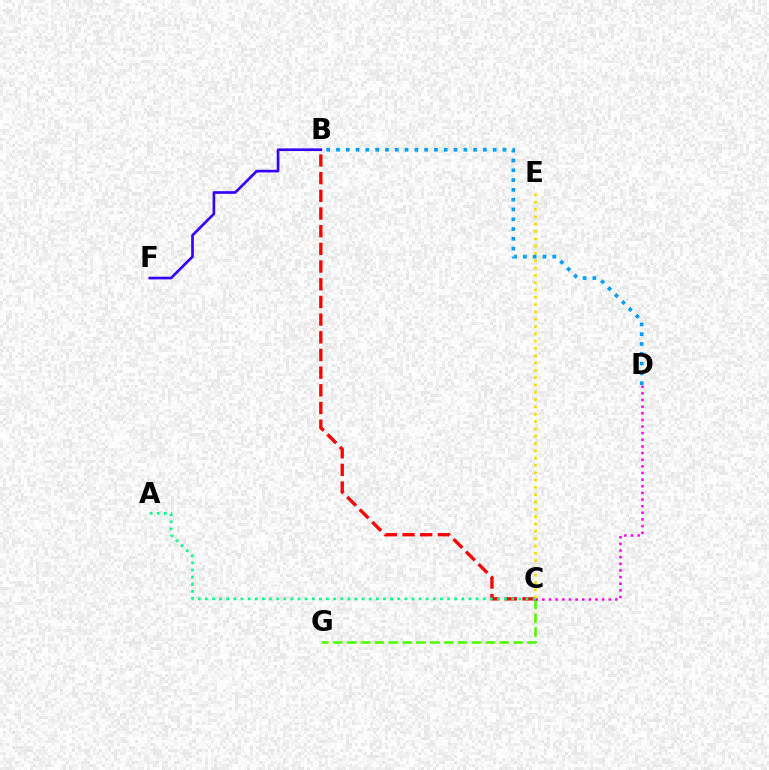{('C', 'G'): [{'color': '#4fff00', 'line_style': 'dashed', 'thickness': 1.88}], ('B', 'C'): [{'color': '#ff0000', 'line_style': 'dashed', 'thickness': 2.4}], ('C', 'E'): [{'color': '#ffd500', 'line_style': 'dotted', 'thickness': 1.99}], ('A', 'C'): [{'color': '#00ff86', 'line_style': 'dotted', 'thickness': 1.94}], ('B', 'D'): [{'color': '#009eff', 'line_style': 'dotted', 'thickness': 2.66}], ('B', 'F'): [{'color': '#3700ff', 'line_style': 'solid', 'thickness': 1.92}], ('C', 'D'): [{'color': '#ff00ed', 'line_style': 'dotted', 'thickness': 1.8}]}